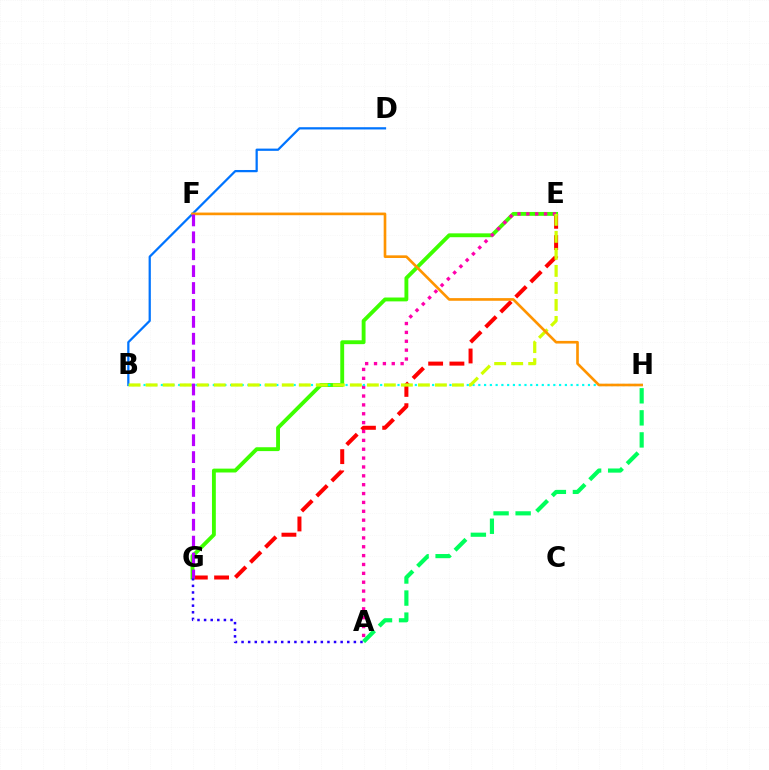{('E', 'G'): [{'color': '#ff0000', 'line_style': 'dashed', 'thickness': 2.89}, {'color': '#3dff00', 'line_style': 'solid', 'thickness': 2.78}], ('A', 'E'): [{'color': '#ff00ac', 'line_style': 'dotted', 'thickness': 2.41}], ('B', 'D'): [{'color': '#0074ff', 'line_style': 'solid', 'thickness': 1.62}], ('B', 'H'): [{'color': '#00fff6', 'line_style': 'dotted', 'thickness': 1.57}], ('A', 'G'): [{'color': '#2500ff', 'line_style': 'dotted', 'thickness': 1.8}], ('A', 'H'): [{'color': '#00ff5c', 'line_style': 'dashed', 'thickness': 3.0}], ('B', 'E'): [{'color': '#d1ff00', 'line_style': 'dashed', 'thickness': 2.31}], ('F', 'H'): [{'color': '#ff9400', 'line_style': 'solid', 'thickness': 1.91}], ('F', 'G'): [{'color': '#b900ff', 'line_style': 'dashed', 'thickness': 2.3}]}